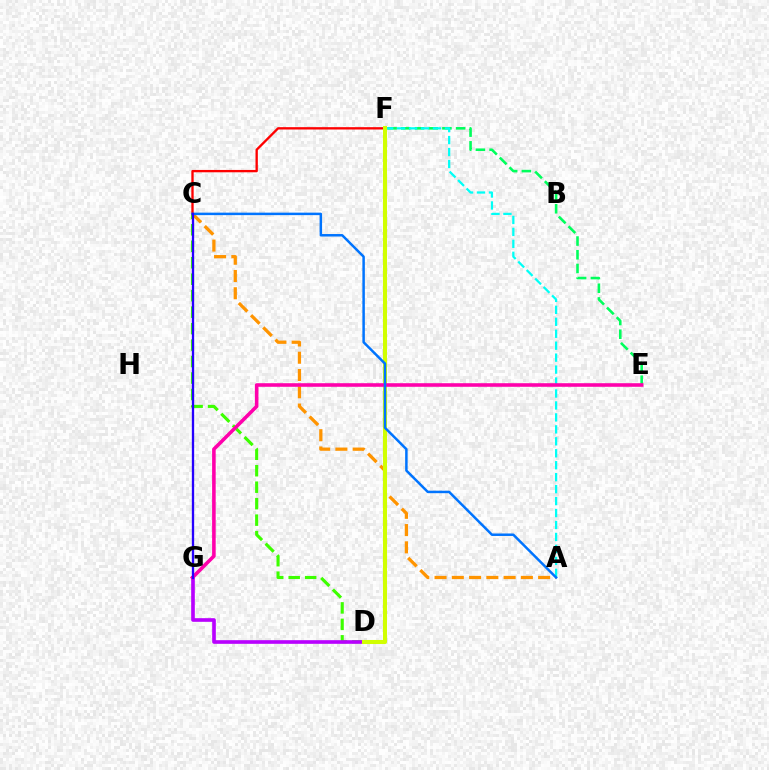{('C', 'D'): [{'color': '#3dff00', 'line_style': 'dashed', 'thickness': 2.24}], ('D', 'G'): [{'color': '#b900ff', 'line_style': 'solid', 'thickness': 2.62}], ('E', 'F'): [{'color': '#00ff5c', 'line_style': 'dashed', 'thickness': 1.86}], ('A', 'F'): [{'color': '#00fff6', 'line_style': 'dashed', 'thickness': 1.62}], ('A', 'C'): [{'color': '#ff9400', 'line_style': 'dashed', 'thickness': 2.35}, {'color': '#0074ff', 'line_style': 'solid', 'thickness': 1.79}], ('C', 'F'): [{'color': '#ff0000', 'line_style': 'solid', 'thickness': 1.68}], ('D', 'F'): [{'color': '#d1ff00', 'line_style': 'solid', 'thickness': 2.93}], ('E', 'G'): [{'color': '#ff00ac', 'line_style': 'solid', 'thickness': 2.57}], ('C', 'G'): [{'color': '#2500ff', 'line_style': 'solid', 'thickness': 1.67}]}